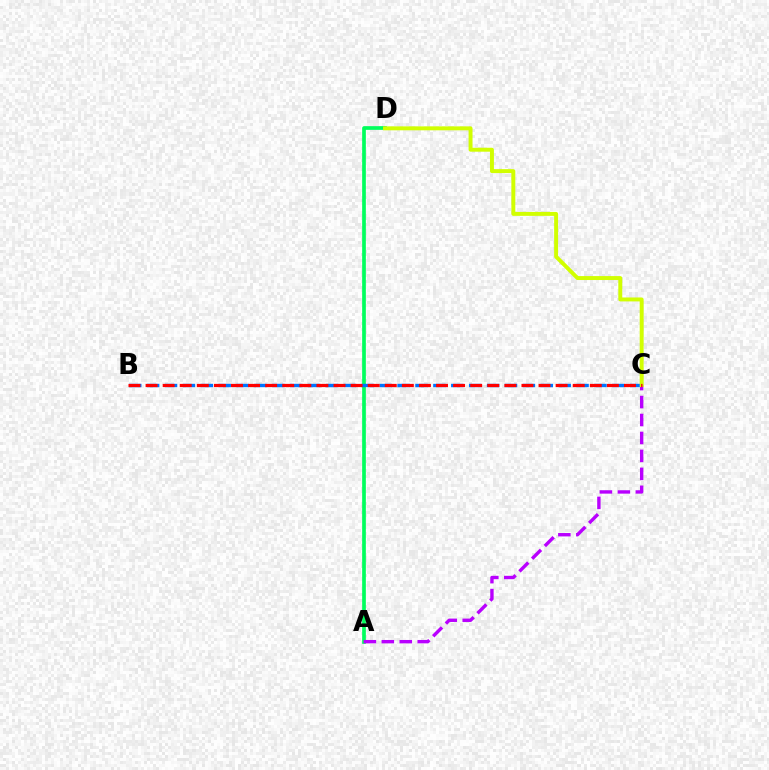{('A', 'D'): [{'color': '#00ff5c', 'line_style': 'solid', 'thickness': 2.66}], ('B', 'C'): [{'color': '#0074ff', 'line_style': 'dashed', 'thickness': 2.43}, {'color': '#ff0000', 'line_style': 'dashed', 'thickness': 2.32}], ('A', 'C'): [{'color': '#b900ff', 'line_style': 'dashed', 'thickness': 2.44}], ('C', 'D'): [{'color': '#d1ff00', 'line_style': 'solid', 'thickness': 2.84}]}